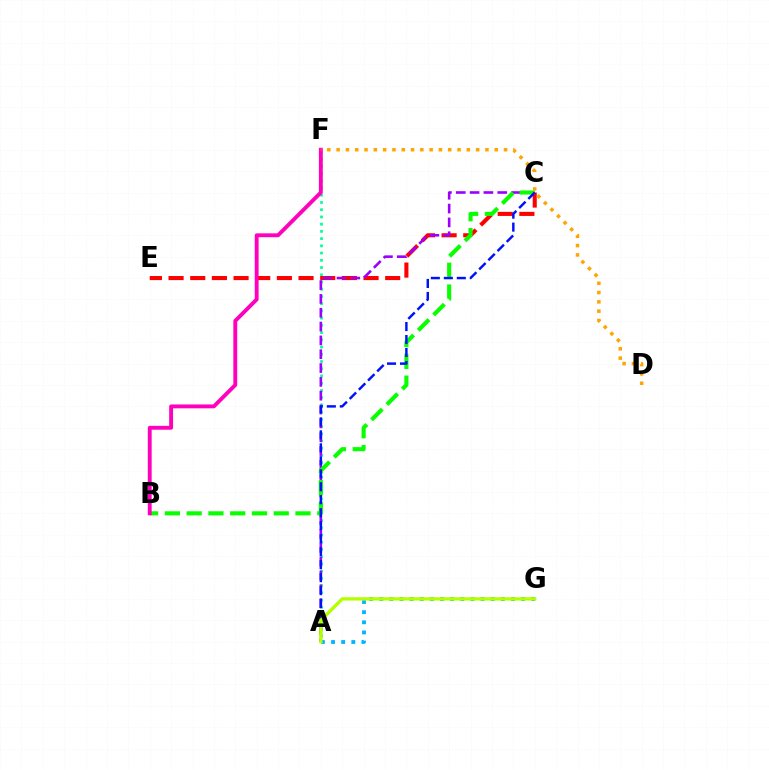{('A', 'F'): [{'color': '#00ff9d', 'line_style': 'dotted', 'thickness': 1.96}], ('C', 'E'): [{'color': '#ff0000', 'line_style': 'dashed', 'thickness': 2.94}], ('A', 'C'): [{'color': '#9b00ff', 'line_style': 'dashed', 'thickness': 1.88}, {'color': '#0010ff', 'line_style': 'dashed', 'thickness': 1.76}], ('B', 'C'): [{'color': '#08ff00', 'line_style': 'dashed', 'thickness': 2.96}], ('B', 'F'): [{'color': '#ff00bd', 'line_style': 'solid', 'thickness': 2.79}], ('A', 'G'): [{'color': '#00b5ff', 'line_style': 'dotted', 'thickness': 2.75}, {'color': '#b3ff00', 'line_style': 'solid', 'thickness': 2.37}], ('D', 'F'): [{'color': '#ffa500', 'line_style': 'dotted', 'thickness': 2.53}]}